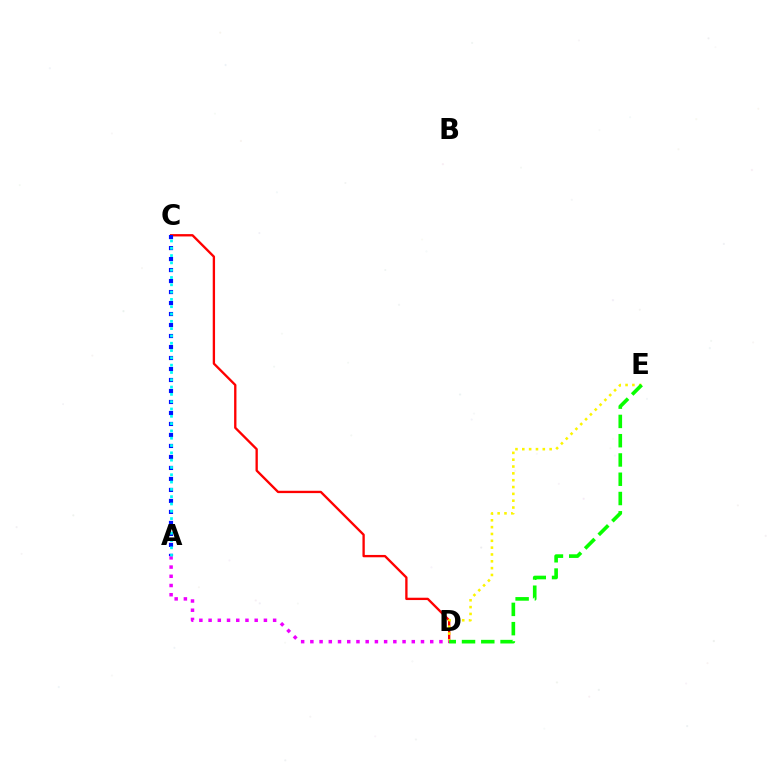{('C', 'D'): [{'color': '#ff0000', 'line_style': 'solid', 'thickness': 1.68}], ('D', 'E'): [{'color': '#fcf500', 'line_style': 'dotted', 'thickness': 1.86}, {'color': '#08ff00', 'line_style': 'dashed', 'thickness': 2.62}], ('A', 'D'): [{'color': '#ee00ff', 'line_style': 'dotted', 'thickness': 2.5}], ('A', 'C'): [{'color': '#0010ff', 'line_style': 'dotted', 'thickness': 2.99}, {'color': '#00fff6', 'line_style': 'dotted', 'thickness': 1.99}]}